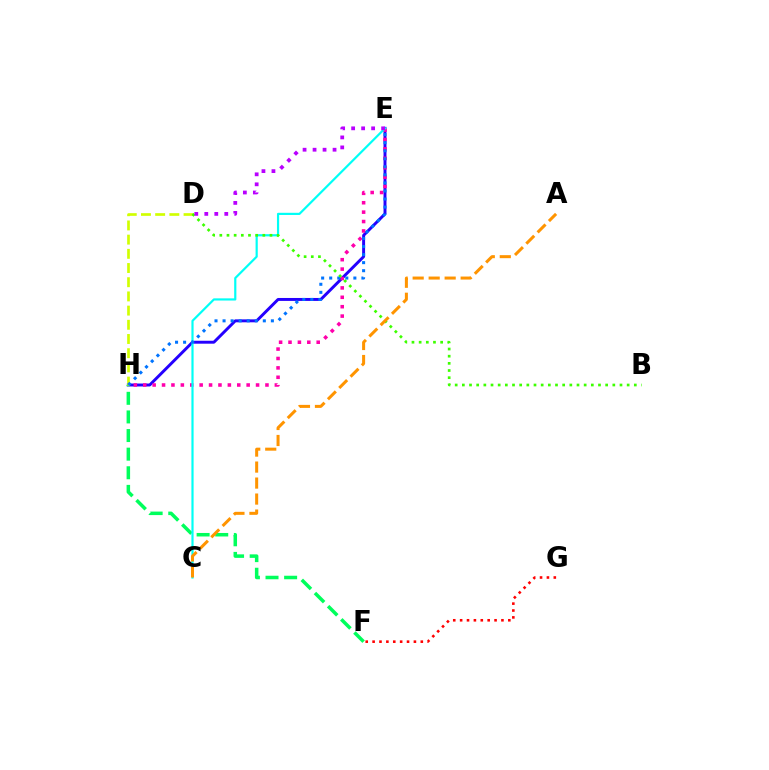{('E', 'H'): [{'color': '#2500ff', 'line_style': 'solid', 'thickness': 2.12}, {'color': '#ff00ac', 'line_style': 'dotted', 'thickness': 2.55}, {'color': '#0074ff', 'line_style': 'dotted', 'thickness': 2.19}], ('F', 'G'): [{'color': '#ff0000', 'line_style': 'dotted', 'thickness': 1.87}], ('F', 'H'): [{'color': '#00ff5c', 'line_style': 'dashed', 'thickness': 2.53}], ('C', 'E'): [{'color': '#00fff6', 'line_style': 'solid', 'thickness': 1.57}], ('D', 'H'): [{'color': '#d1ff00', 'line_style': 'dashed', 'thickness': 1.93}], ('B', 'D'): [{'color': '#3dff00', 'line_style': 'dotted', 'thickness': 1.95}], ('A', 'C'): [{'color': '#ff9400', 'line_style': 'dashed', 'thickness': 2.17}], ('D', 'E'): [{'color': '#b900ff', 'line_style': 'dotted', 'thickness': 2.72}]}